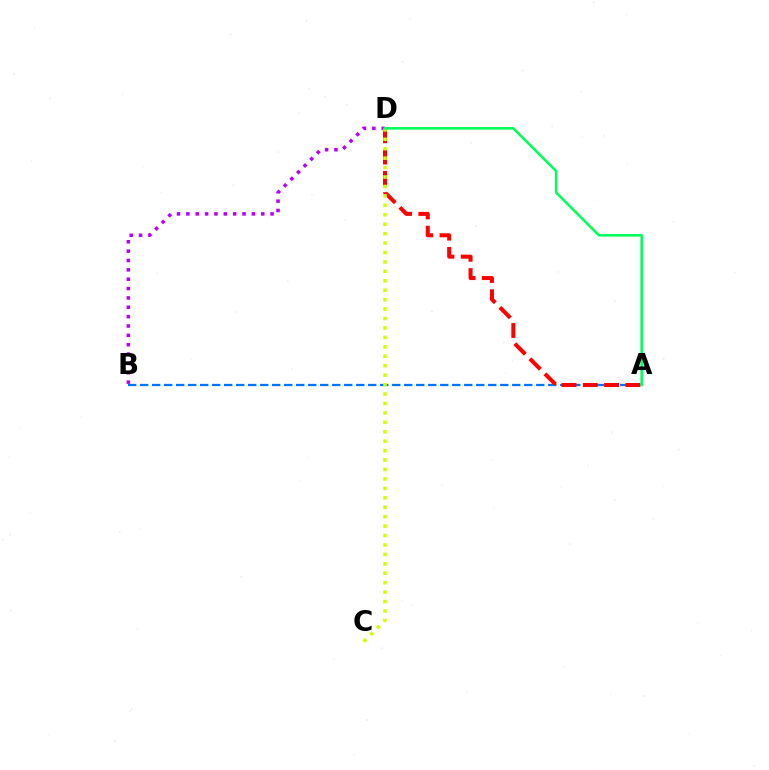{('A', 'B'): [{'color': '#0074ff', 'line_style': 'dashed', 'thickness': 1.63}], ('A', 'D'): [{'color': '#ff0000', 'line_style': 'dashed', 'thickness': 2.89}, {'color': '#00ff5c', 'line_style': 'solid', 'thickness': 1.85}], ('B', 'D'): [{'color': '#b900ff', 'line_style': 'dotted', 'thickness': 2.54}], ('C', 'D'): [{'color': '#d1ff00', 'line_style': 'dotted', 'thickness': 2.56}]}